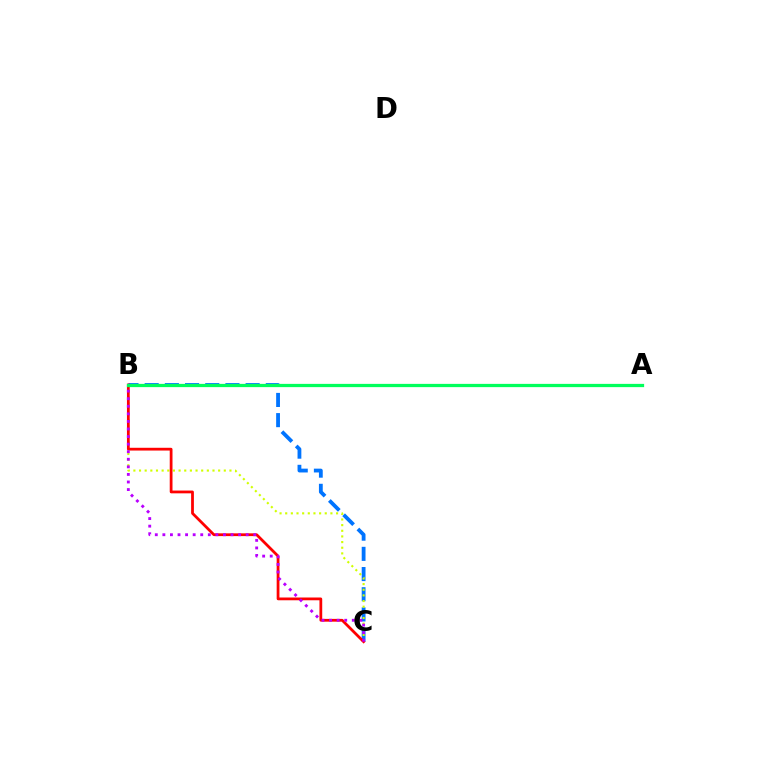{('B', 'C'): [{'color': '#0074ff', 'line_style': 'dashed', 'thickness': 2.74}, {'color': '#d1ff00', 'line_style': 'dotted', 'thickness': 1.54}, {'color': '#ff0000', 'line_style': 'solid', 'thickness': 2.0}, {'color': '#b900ff', 'line_style': 'dotted', 'thickness': 2.06}], ('A', 'B'): [{'color': '#00ff5c', 'line_style': 'solid', 'thickness': 2.34}]}